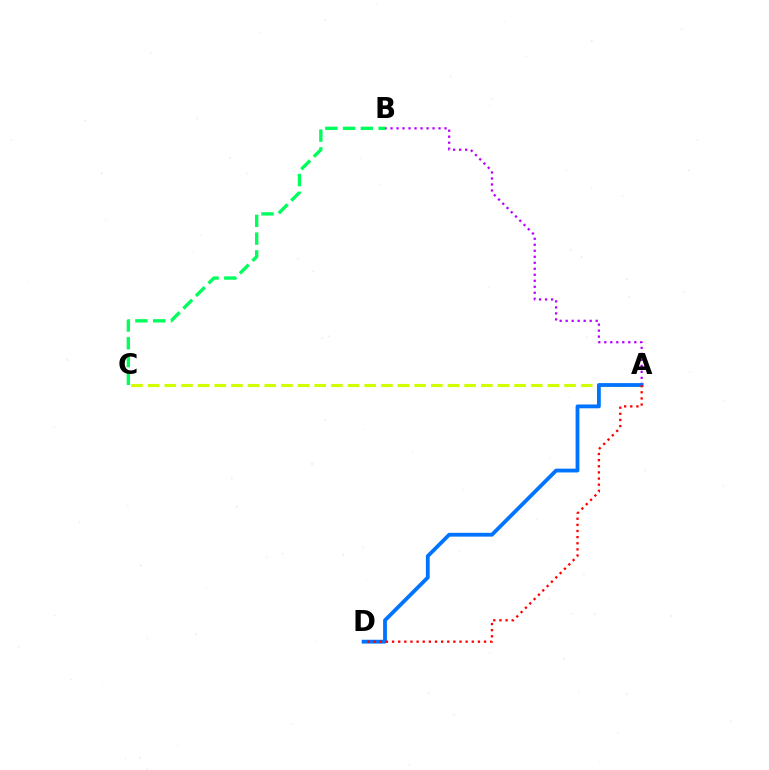{('A', 'C'): [{'color': '#d1ff00', 'line_style': 'dashed', 'thickness': 2.26}], ('A', 'B'): [{'color': '#b900ff', 'line_style': 'dotted', 'thickness': 1.63}], ('A', 'D'): [{'color': '#0074ff', 'line_style': 'solid', 'thickness': 2.75}, {'color': '#ff0000', 'line_style': 'dotted', 'thickness': 1.67}], ('B', 'C'): [{'color': '#00ff5c', 'line_style': 'dashed', 'thickness': 2.41}]}